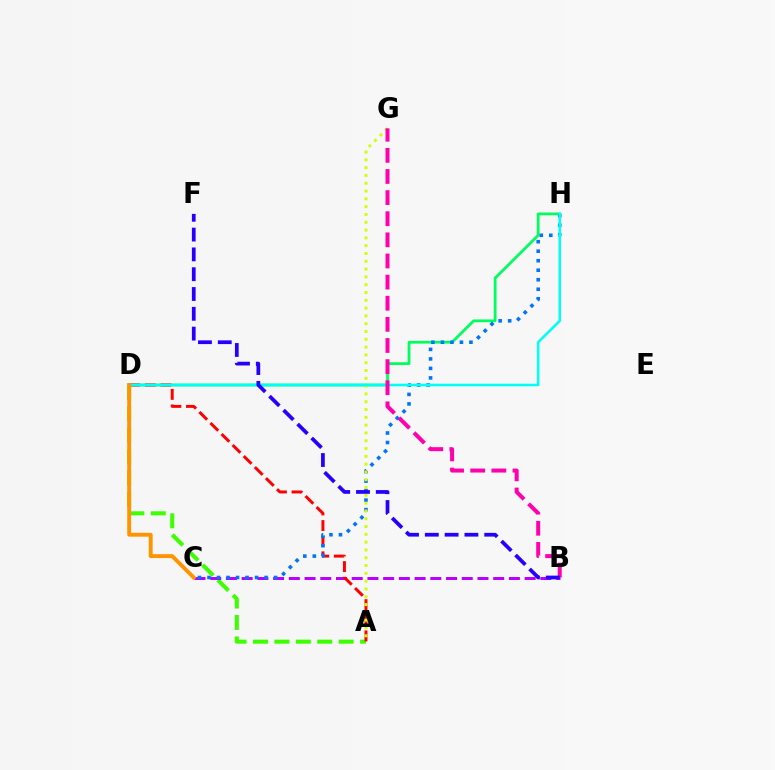{('A', 'D'): [{'color': '#3dff00', 'line_style': 'dashed', 'thickness': 2.91}, {'color': '#ff0000', 'line_style': 'dashed', 'thickness': 2.13}], ('B', 'C'): [{'color': '#b900ff', 'line_style': 'dashed', 'thickness': 2.14}], ('D', 'H'): [{'color': '#00ff5c', 'line_style': 'solid', 'thickness': 1.99}, {'color': '#00fff6', 'line_style': 'solid', 'thickness': 1.85}], ('C', 'H'): [{'color': '#0074ff', 'line_style': 'dotted', 'thickness': 2.58}], ('A', 'G'): [{'color': '#d1ff00', 'line_style': 'dotted', 'thickness': 2.12}], ('C', 'D'): [{'color': '#ff9400', 'line_style': 'solid', 'thickness': 2.8}], ('B', 'G'): [{'color': '#ff00ac', 'line_style': 'dashed', 'thickness': 2.87}], ('B', 'F'): [{'color': '#2500ff', 'line_style': 'dashed', 'thickness': 2.69}]}